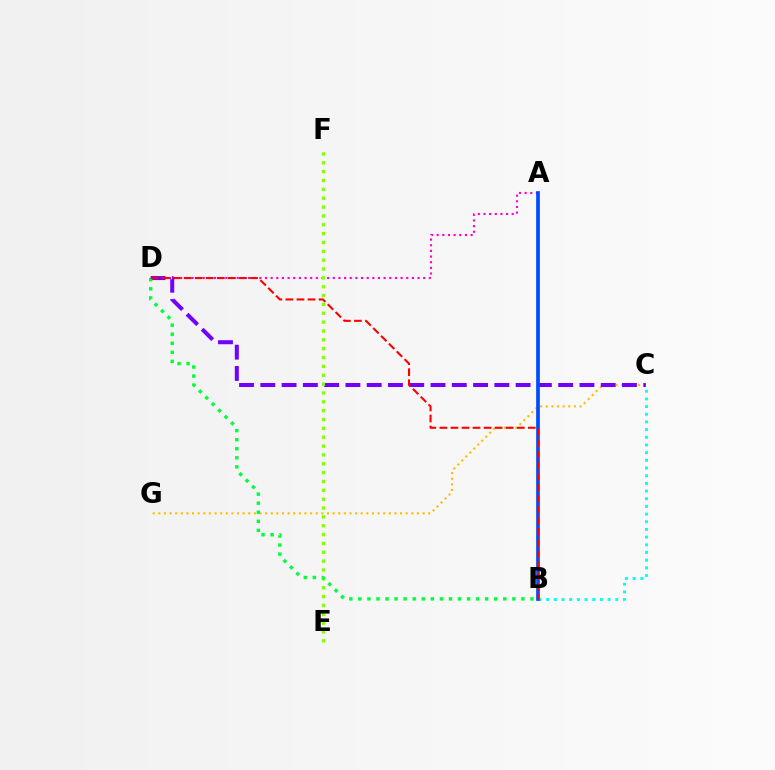{('A', 'D'): [{'color': '#ff00cf', 'line_style': 'dotted', 'thickness': 1.54}], ('C', 'G'): [{'color': '#ffbd00', 'line_style': 'dotted', 'thickness': 1.53}], ('B', 'C'): [{'color': '#00fff6', 'line_style': 'dotted', 'thickness': 2.09}], ('C', 'D'): [{'color': '#7200ff', 'line_style': 'dashed', 'thickness': 2.89}], ('A', 'B'): [{'color': '#004bff', 'line_style': 'solid', 'thickness': 2.65}], ('E', 'F'): [{'color': '#84ff00', 'line_style': 'dotted', 'thickness': 2.41}], ('B', 'D'): [{'color': '#00ff39', 'line_style': 'dotted', 'thickness': 2.46}, {'color': '#ff0000', 'line_style': 'dashed', 'thickness': 1.5}]}